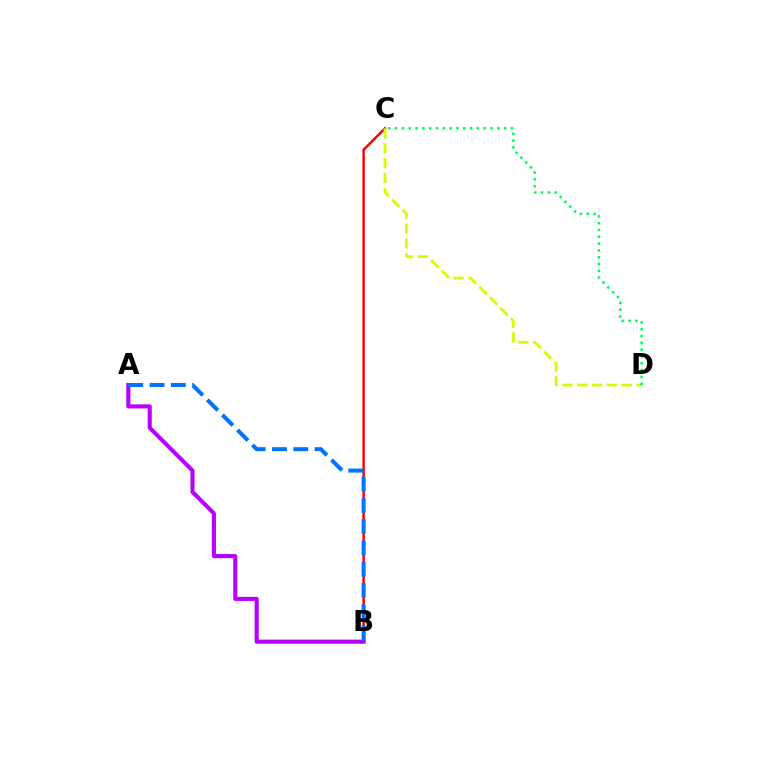{('B', 'C'): [{'color': '#ff0000', 'line_style': 'solid', 'thickness': 1.78}], ('A', 'B'): [{'color': '#b900ff', 'line_style': 'solid', 'thickness': 2.95}, {'color': '#0074ff', 'line_style': 'dashed', 'thickness': 2.89}], ('C', 'D'): [{'color': '#d1ff00', 'line_style': 'dashed', 'thickness': 2.02}, {'color': '#00ff5c', 'line_style': 'dotted', 'thickness': 1.85}]}